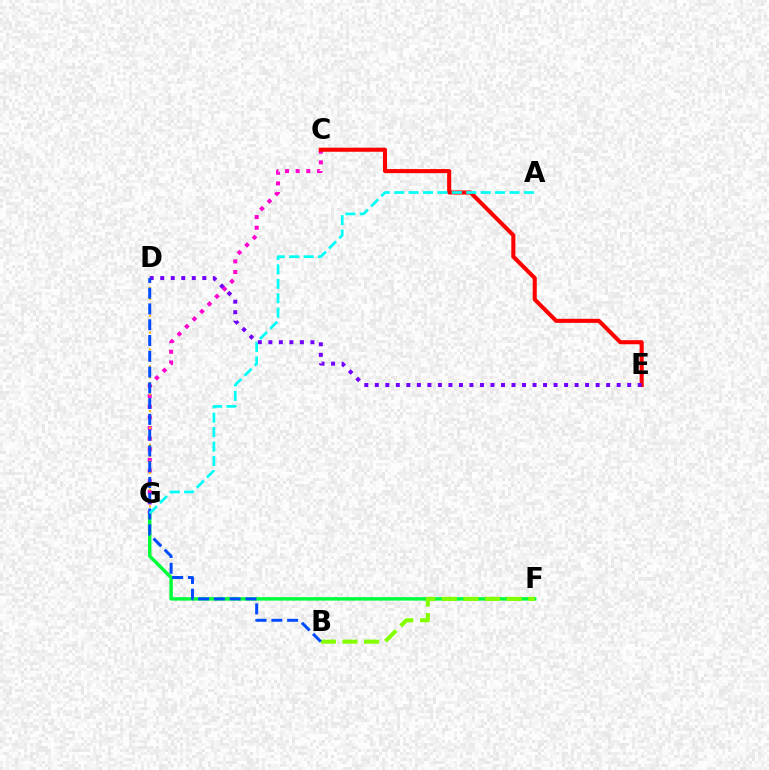{('F', 'G'): [{'color': '#00ff39', 'line_style': 'solid', 'thickness': 2.48}], ('B', 'F'): [{'color': '#84ff00', 'line_style': 'dashed', 'thickness': 2.93}], ('C', 'G'): [{'color': '#ff00cf', 'line_style': 'dotted', 'thickness': 2.89}], ('D', 'G'): [{'color': '#ffbd00', 'line_style': 'dotted', 'thickness': 1.52}], ('C', 'E'): [{'color': '#ff0000', 'line_style': 'solid', 'thickness': 2.94}], ('D', 'E'): [{'color': '#7200ff', 'line_style': 'dotted', 'thickness': 2.86}], ('B', 'D'): [{'color': '#004bff', 'line_style': 'dashed', 'thickness': 2.14}], ('A', 'G'): [{'color': '#00fff6', 'line_style': 'dashed', 'thickness': 1.96}]}